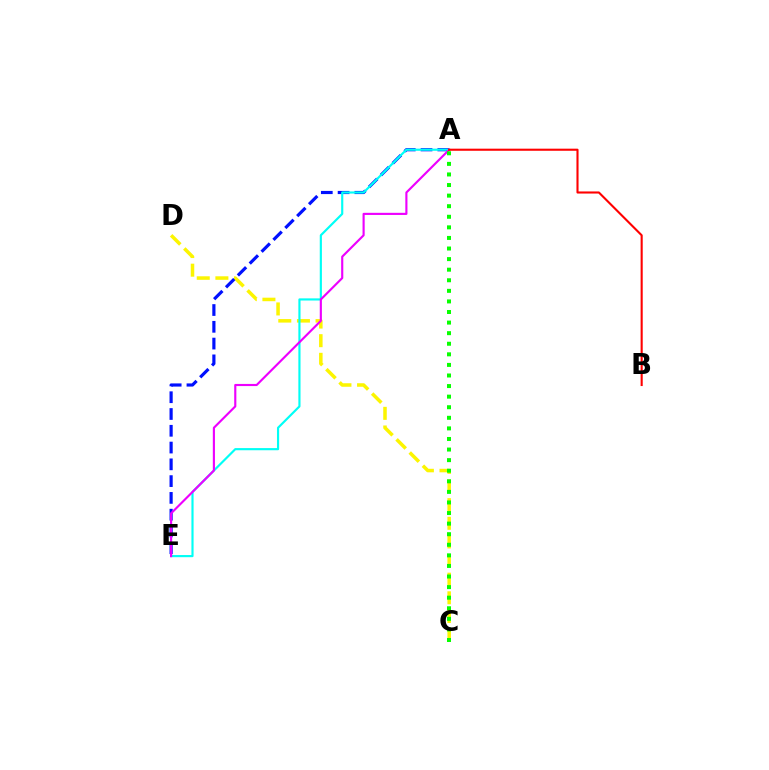{('C', 'D'): [{'color': '#fcf500', 'line_style': 'dashed', 'thickness': 2.53}], ('A', 'E'): [{'color': '#0010ff', 'line_style': 'dashed', 'thickness': 2.28}, {'color': '#00fff6', 'line_style': 'solid', 'thickness': 1.55}, {'color': '#ee00ff', 'line_style': 'solid', 'thickness': 1.54}], ('A', 'B'): [{'color': '#ff0000', 'line_style': 'solid', 'thickness': 1.51}], ('A', 'C'): [{'color': '#08ff00', 'line_style': 'dotted', 'thickness': 2.87}]}